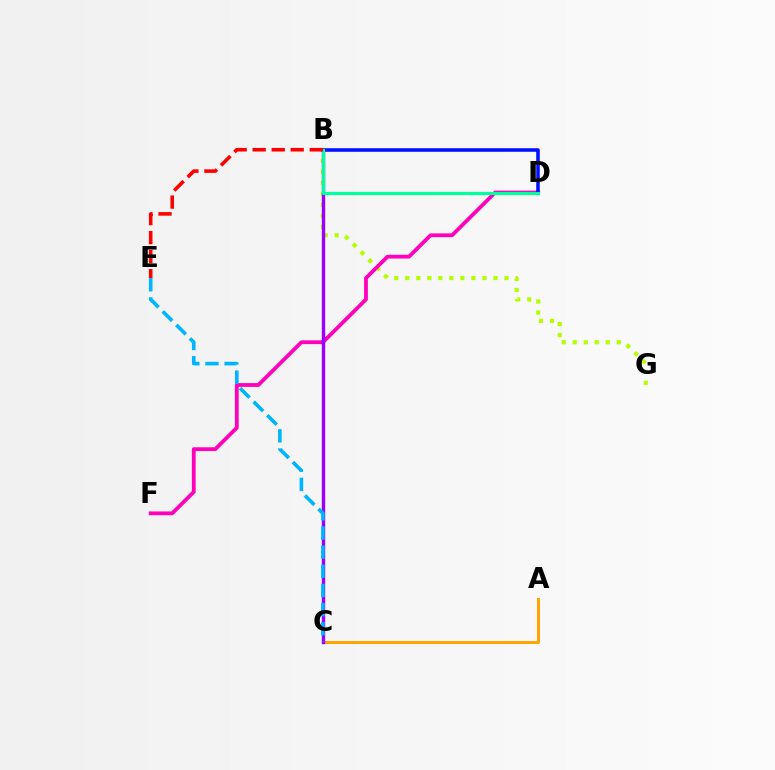{('B', 'C'): [{'color': '#08ff00', 'line_style': 'solid', 'thickness': 1.94}, {'color': '#9b00ff', 'line_style': 'solid', 'thickness': 2.44}], ('A', 'C'): [{'color': '#ffa500', 'line_style': 'solid', 'thickness': 2.15}], ('B', 'G'): [{'color': '#b3ff00', 'line_style': 'dotted', 'thickness': 3.0}], ('D', 'F'): [{'color': '#ff00bd', 'line_style': 'solid', 'thickness': 2.73}], ('B', 'D'): [{'color': '#0010ff', 'line_style': 'solid', 'thickness': 2.56}, {'color': '#00ff9d', 'line_style': 'solid', 'thickness': 2.29}], ('C', 'E'): [{'color': '#00b5ff', 'line_style': 'dashed', 'thickness': 2.6}], ('B', 'E'): [{'color': '#ff0000', 'line_style': 'dashed', 'thickness': 2.59}]}